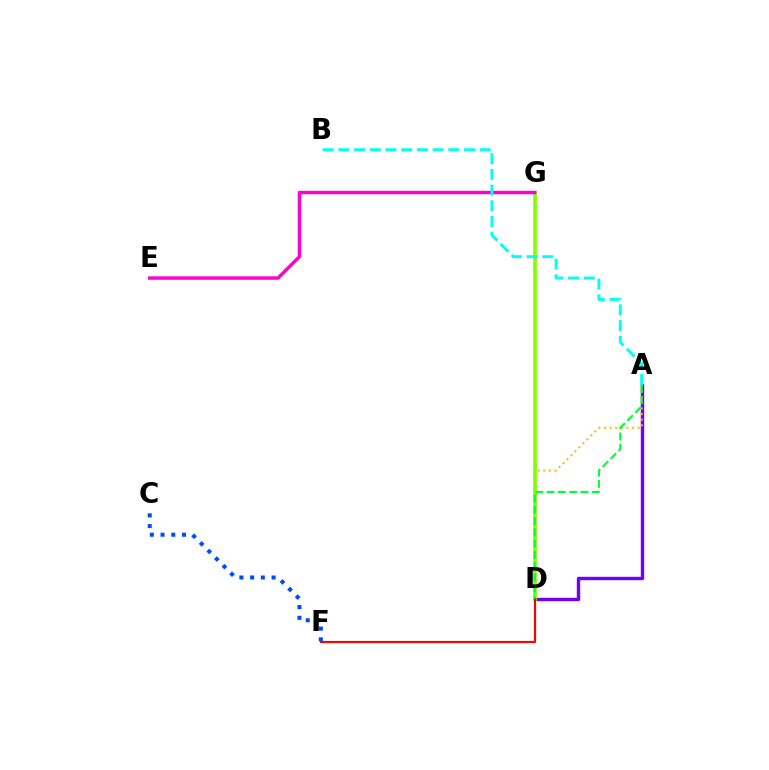{('A', 'D'): [{'color': '#7200ff', 'line_style': 'solid', 'thickness': 2.45}, {'color': '#ffbd00', 'line_style': 'dotted', 'thickness': 1.52}, {'color': '#00ff39', 'line_style': 'dashed', 'thickness': 1.53}], ('D', 'G'): [{'color': '#84ff00', 'line_style': 'solid', 'thickness': 2.67}], ('D', 'F'): [{'color': '#ff0000', 'line_style': 'solid', 'thickness': 1.55}], ('C', 'F'): [{'color': '#004bff', 'line_style': 'dotted', 'thickness': 2.92}], ('E', 'G'): [{'color': '#ff00cf', 'line_style': 'solid', 'thickness': 2.47}], ('A', 'B'): [{'color': '#00fff6', 'line_style': 'dashed', 'thickness': 2.13}]}